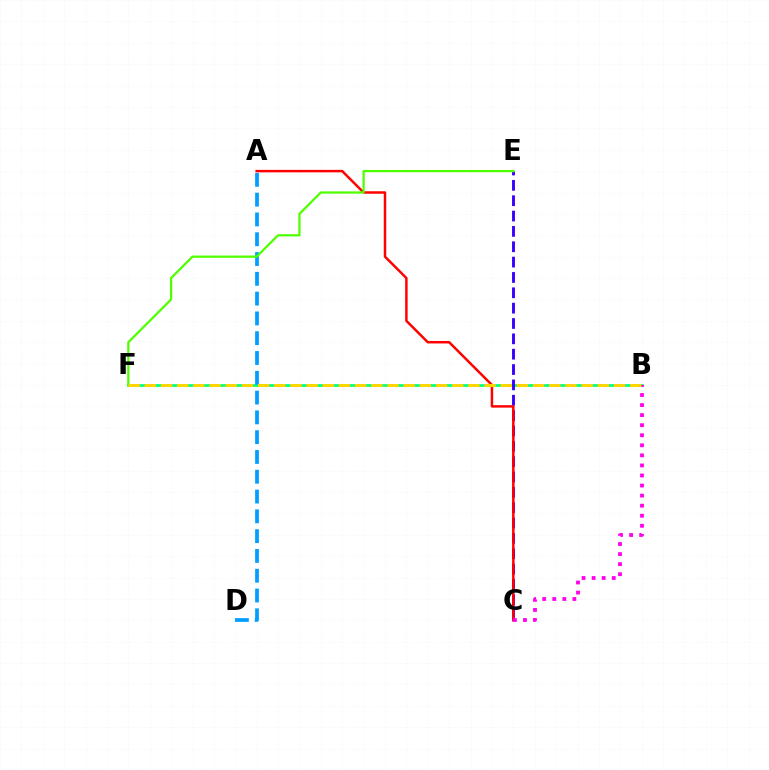{('B', 'F'): [{'color': '#00ff86', 'line_style': 'solid', 'thickness': 1.97}, {'color': '#ffd500', 'line_style': 'dashed', 'thickness': 2.2}], ('A', 'D'): [{'color': '#009eff', 'line_style': 'dashed', 'thickness': 2.69}], ('C', 'E'): [{'color': '#3700ff', 'line_style': 'dashed', 'thickness': 2.09}], ('A', 'C'): [{'color': '#ff0000', 'line_style': 'solid', 'thickness': 1.78}], ('E', 'F'): [{'color': '#4fff00', 'line_style': 'solid', 'thickness': 1.62}], ('B', 'C'): [{'color': '#ff00ed', 'line_style': 'dotted', 'thickness': 2.73}]}